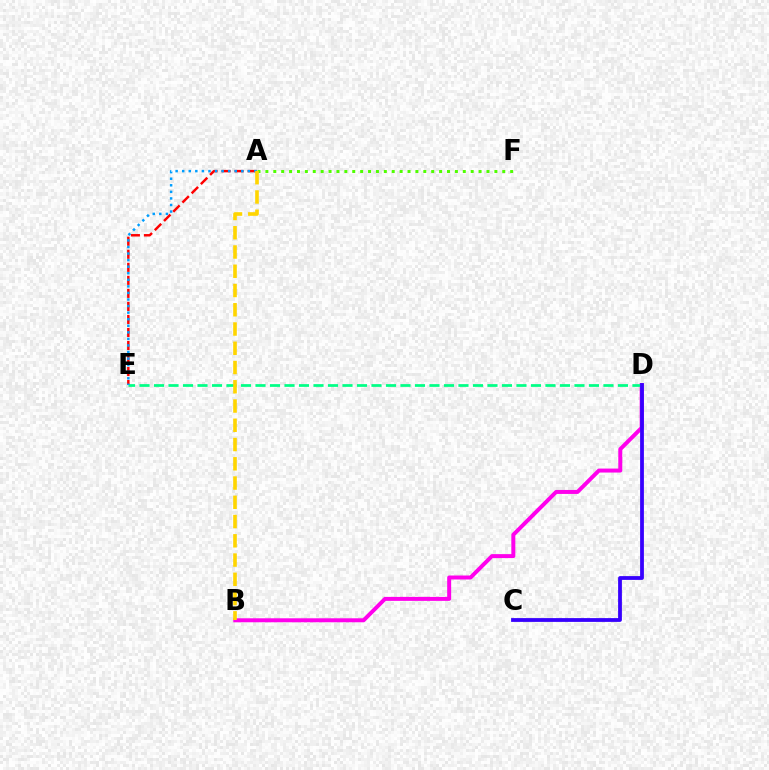{('B', 'D'): [{'color': '#ff00ed', 'line_style': 'solid', 'thickness': 2.86}], ('A', 'E'): [{'color': '#ff0000', 'line_style': 'dashed', 'thickness': 1.77}, {'color': '#009eff', 'line_style': 'dotted', 'thickness': 1.78}], ('D', 'E'): [{'color': '#00ff86', 'line_style': 'dashed', 'thickness': 1.97}], ('C', 'D'): [{'color': '#3700ff', 'line_style': 'solid', 'thickness': 2.73}], ('A', 'F'): [{'color': '#4fff00', 'line_style': 'dotted', 'thickness': 2.15}], ('A', 'B'): [{'color': '#ffd500', 'line_style': 'dashed', 'thickness': 2.62}]}